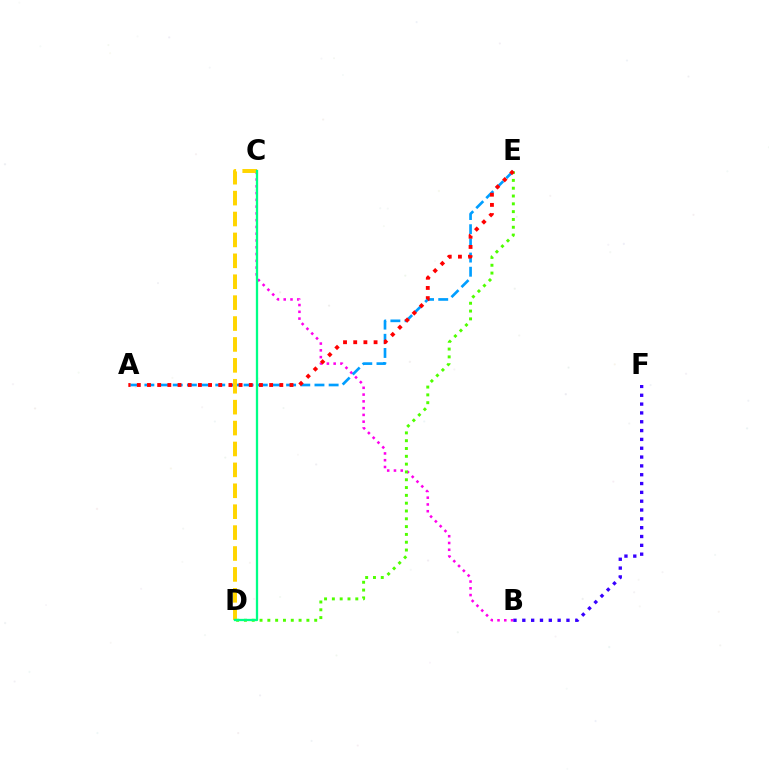{('B', 'C'): [{'color': '#ff00ed', 'line_style': 'dotted', 'thickness': 1.84}], ('A', 'E'): [{'color': '#009eff', 'line_style': 'dashed', 'thickness': 1.93}, {'color': '#ff0000', 'line_style': 'dotted', 'thickness': 2.77}], ('D', 'E'): [{'color': '#4fff00', 'line_style': 'dotted', 'thickness': 2.12}], ('B', 'F'): [{'color': '#3700ff', 'line_style': 'dotted', 'thickness': 2.4}], ('C', 'D'): [{'color': '#ffd500', 'line_style': 'dashed', 'thickness': 2.84}, {'color': '#00ff86', 'line_style': 'solid', 'thickness': 1.66}]}